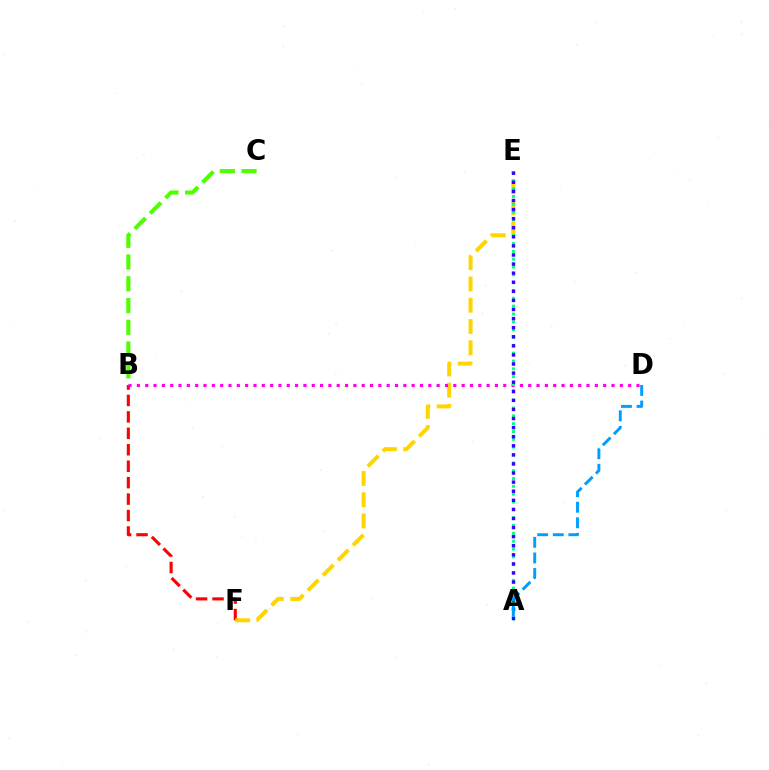{('B', 'F'): [{'color': '#ff0000', 'line_style': 'dashed', 'thickness': 2.23}], ('E', 'F'): [{'color': '#ffd500', 'line_style': 'dashed', 'thickness': 2.89}], ('B', 'D'): [{'color': '#ff00ed', 'line_style': 'dotted', 'thickness': 2.26}], ('B', 'C'): [{'color': '#4fff00', 'line_style': 'dashed', 'thickness': 2.96}], ('A', 'E'): [{'color': '#00ff86', 'line_style': 'dotted', 'thickness': 2.13}, {'color': '#3700ff', 'line_style': 'dotted', 'thickness': 2.47}], ('A', 'D'): [{'color': '#009eff', 'line_style': 'dashed', 'thickness': 2.12}]}